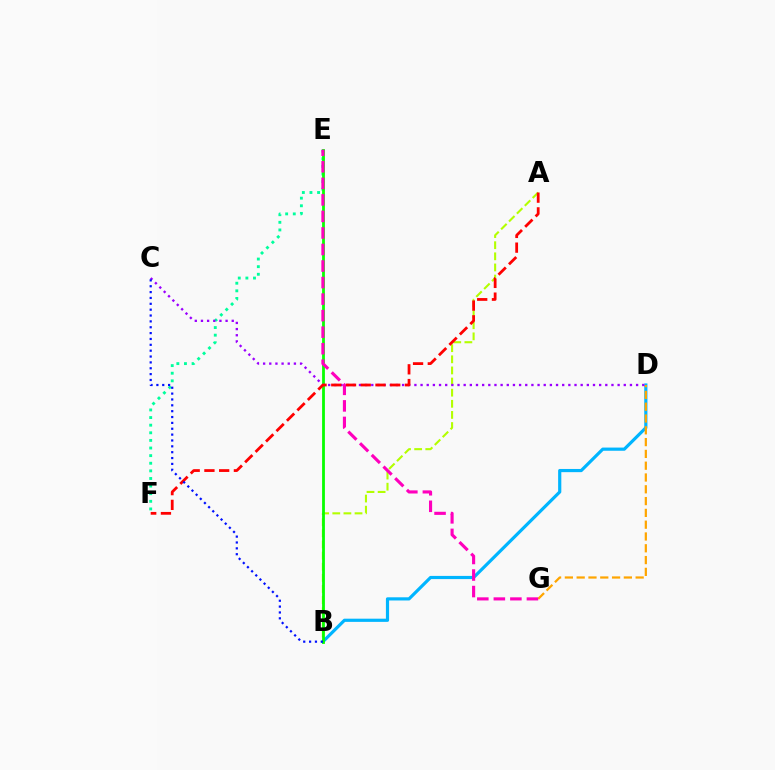{('E', 'F'): [{'color': '#00ff9d', 'line_style': 'dotted', 'thickness': 2.07}], ('B', 'D'): [{'color': '#00b5ff', 'line_style': 'solid', 'thickness': 2.29}], ('A', 'B'): [{'color': '#b3ff00', 'line_style': 'dashed', 'thickness': 1.51}], ('B', 'E'): [{'color': '#08ff00', 'line_style': 'solid', 'thickness': 2.02}], ('D', 'G'): [{'color': '#ffa500', 'line_style': 'dashed', 'thickness': 1.6}], ('C', 'D'): [{'color': '#9b00ff', 'line_style': 'dotted', 'thickness': 1.67}], ('E', 'G'): [{'color': '#ff00bd', 'line_style': 'dashed', 'thickness': 2.25}], ('A', 'F'): [{'color': '#ff0000', 'line_style': 'dashed', 'thickness': 2.0}], ('B', 'C'): [{'color': '#0010ff', 'line_style': 'dotted', 'thickness': 1.59}]}